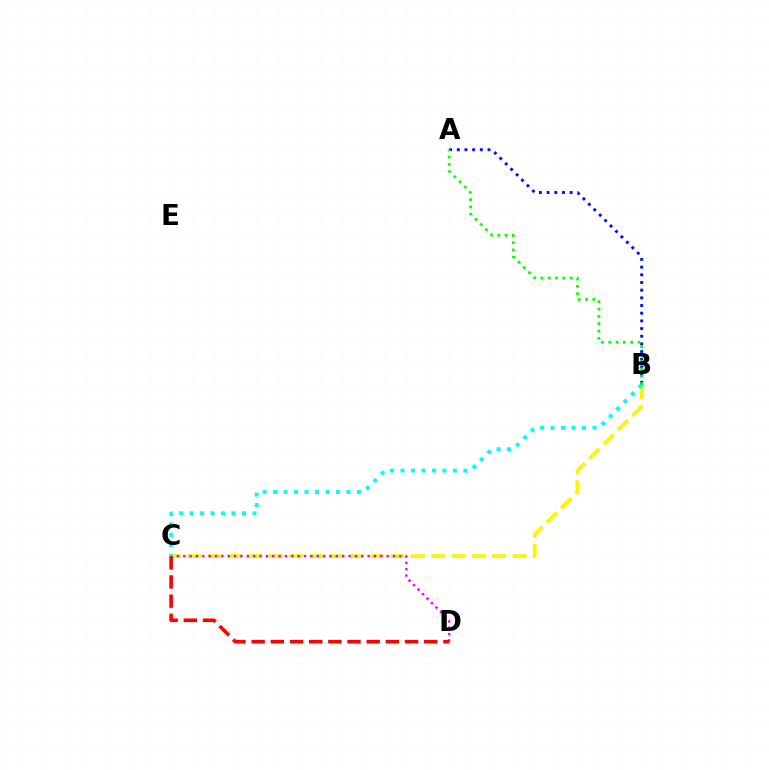{('B', 'C'): [{'color': '#fcf500', 'line_style': 'dashed', 'thickness': 2.76}, {'color': '#00fff6', 'line_style': 'dotted', 'thickness': 2.85}], ('C', 'D'): [{'color': '#ee00ff', 'line_style': 'dotted', 'thickness': 1.73}, {'color': '#ff0000', 'line_style': 'dashed', 'thickness': 2.6}], ('A', 'B'): [{'color': '#0010ff', 'line_style': 'dotted', 'thickness': 2.09}, {'color': '#08ff00', 'line_style': 'dotted', 'thickness': 1.99}]}